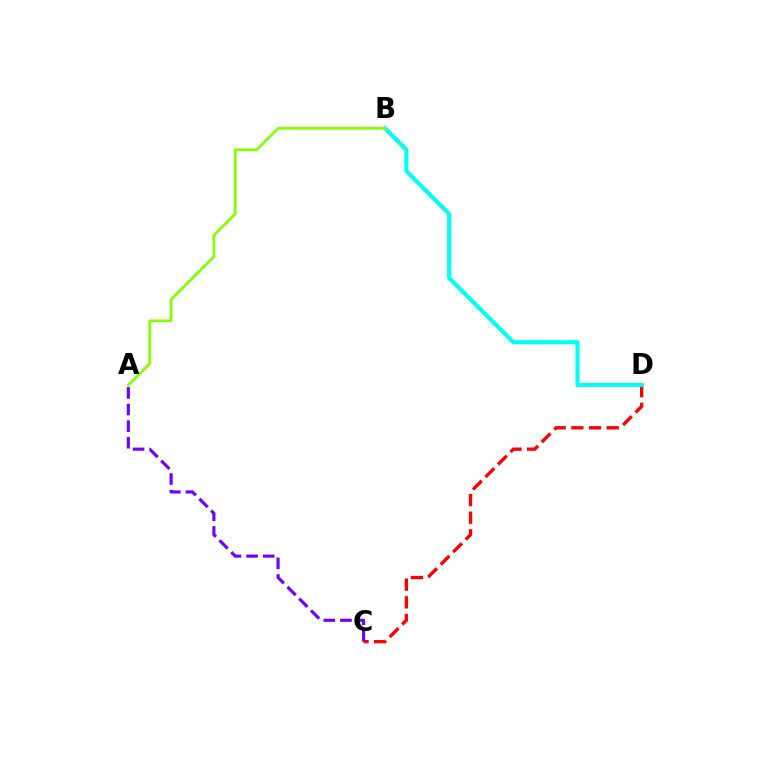{('C', 'D'): [{'color': '#ff0000', 'line_style': 'dashed', 'thickness': 2.4}], ('B', 'D'): [{'color': '#00fff6', 'line_style': 'solid', 'thickness': 2.96}], ('A', 'B'): [{'color': '#84ff00', 'line_style': 'solid', 'thickness': 1.95}], ('A', 'C'): [{'color': '#7200ff', 'line_style': 'dashed', 'thickness': 2.26}]}